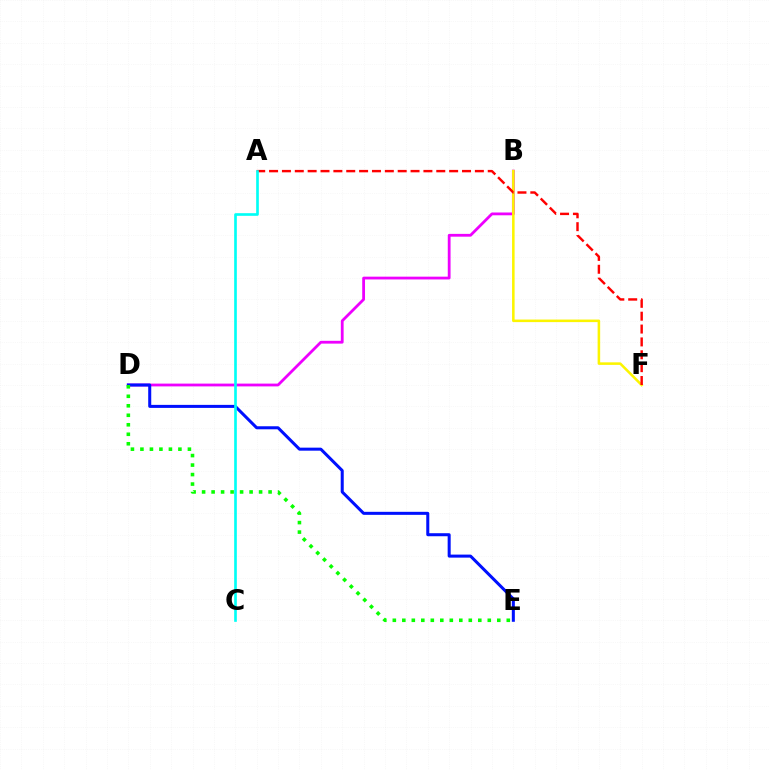{('B', 'D'): [{'color': '#ee00ff', 'line_style': 'solid', 'thickness': 2.01}], ('B', 'F'): [{'color': '#fcf500', 'line_style': 'solid', 'thickness': 1.84}], ('A', 'F'): [{'color': '#ff0000', 'line_style': 'dashed', 'thickness': 1.75}], ('D', 'E'): [{'color': '#0010ff', 'line_style': 'solid', 'thickness': 2.18}, {'color': '#08ff00', 'line_style': 'dotted', 'thickness': 2.58}], ('A', 'C'): [{'color': '#00fff6', 'line_style': 'solid', 'thickness': 1.91}]}